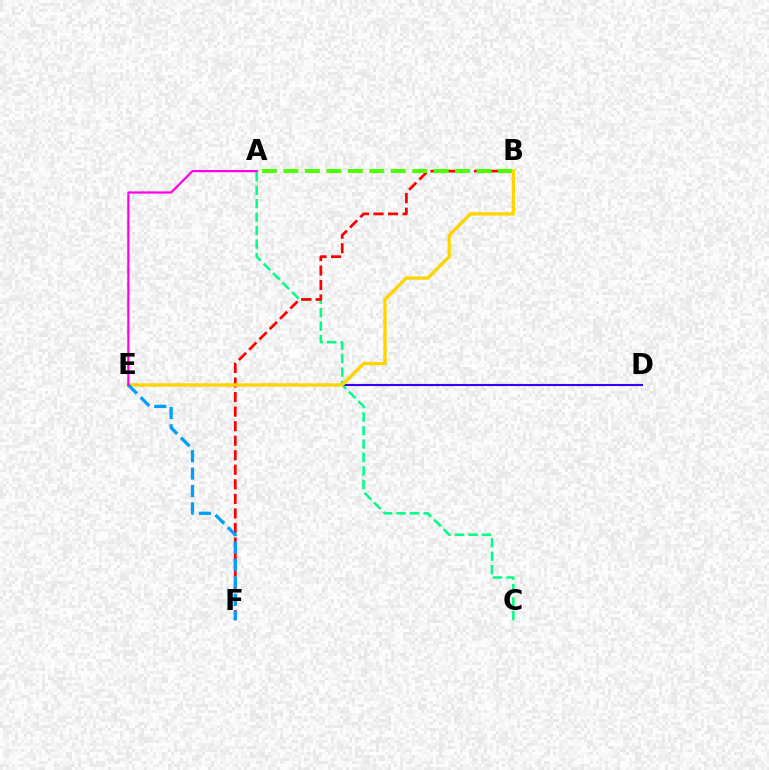{('A', 'C'): [{'color': '#00ff86', 'line_style': 'dashed', 'thickness': 1.83}], ('B', 'F'): [{'color': '#ff0000', 'line_style': 'dashed', 'thickness': 1.98}], ('A', 'B'): [{'color': '#4fff00', 'line_style': 'dashed', 'thickness': 2.92}], ('D', 'E'): [{'color': '#3700ff', 'line_style': 'solid', 'thickness': 1.51}], ('B', 'E'): [{'color': '#ffd500', 'line_style': 'solid', 'thickness': 2.4}], ('E', 'F'): [{'color': '#009eff', 'line_style': 'dashed', 'thickness': 2.36}], ('A', 'E'): [{'color': '#ff00ed', 'line_style': 'solid', 'thickness': 1.6}]}